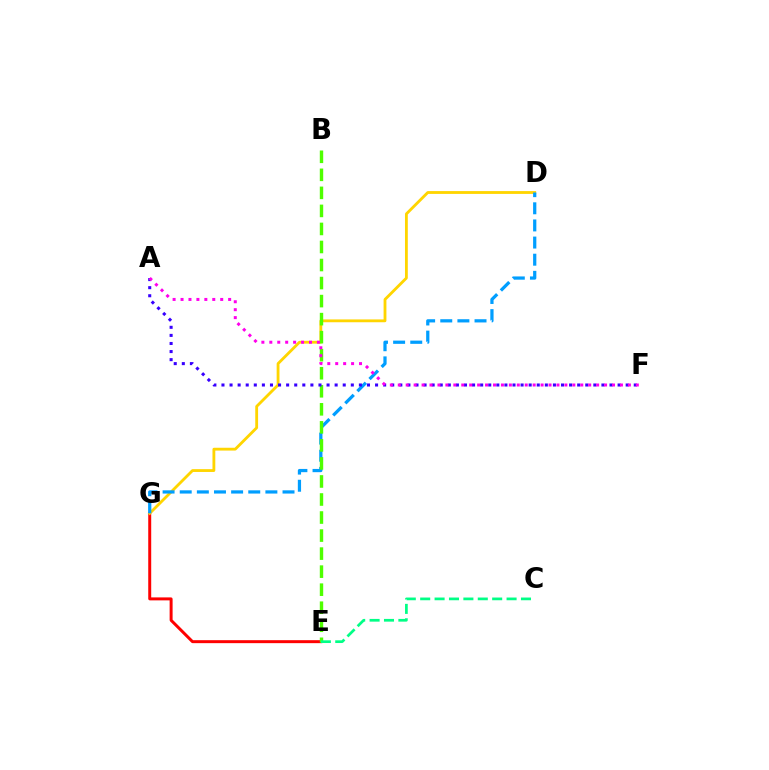{('E', 'G'): [{'color': '#ff0000', 'line_style': 'solid', 'thickness': 2.14}], ('D', 'G'): [{'color': '#ffd500', 'line_style': 'solid', 'thickness': 2.03}, {'color': '#009eff', 'line_style': 'dashed', 'thickness': 2.33}], ('B', 'E'): [{'color': '#4fff00', 'line_style': 'dashed', 'thickness': 2.45}], ('C', 'E'): [{'color': '#00ff86', 'line_style': 'dashed', 'thickness': 1.96}], ('A', 'F'): [{'color': '#3700ff', 'line_style': 'dotted', 'thickness': 2.2}, {'color': '#ff00ed', 'line_style': 'dotted', 'thickness': 2.16}]}